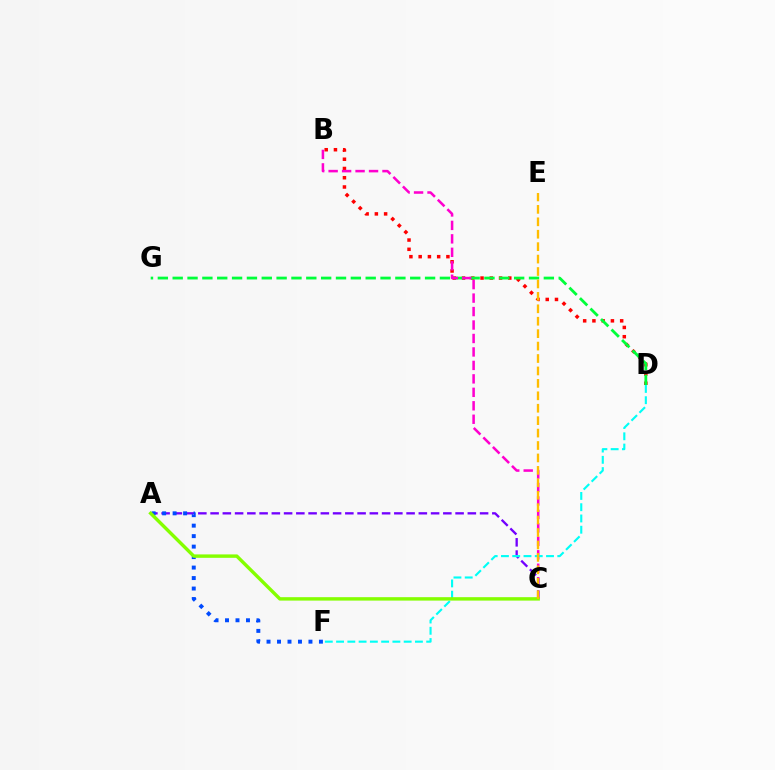{('B', 'D'): [{'color': '#ff0000', 'line_style': 'dotted', 'thickness': 2.51}], ('D', 'G'): [{'color': '#00ff39', 'line_style': 'dashed', 'thickness': 2.02}], ('B', 'C'): [{'color': '#ff00cf', 'line_style': 'dashed', 'thickness': 1.83}], ('A', 'C'): [{'color': '#7200ff', 'line_style': 'dashed', 'thickness': 1.66}, {'color': '#84ff00', 'line_style': 'solid', 'thickness': 2.46}], ('A', 'F'): [{'color': '#004bff', 'line_style': 'dotted', 'thickness': 2.85}], ('D', 'F'): [{'color': '#00fff6', 'line_style': 'dashed', 'thickness': 1.53}], ('C', 'E'): [{'color': '#ffbd00', 'line_style': 'dashed', 'thickness': 1.69}]}